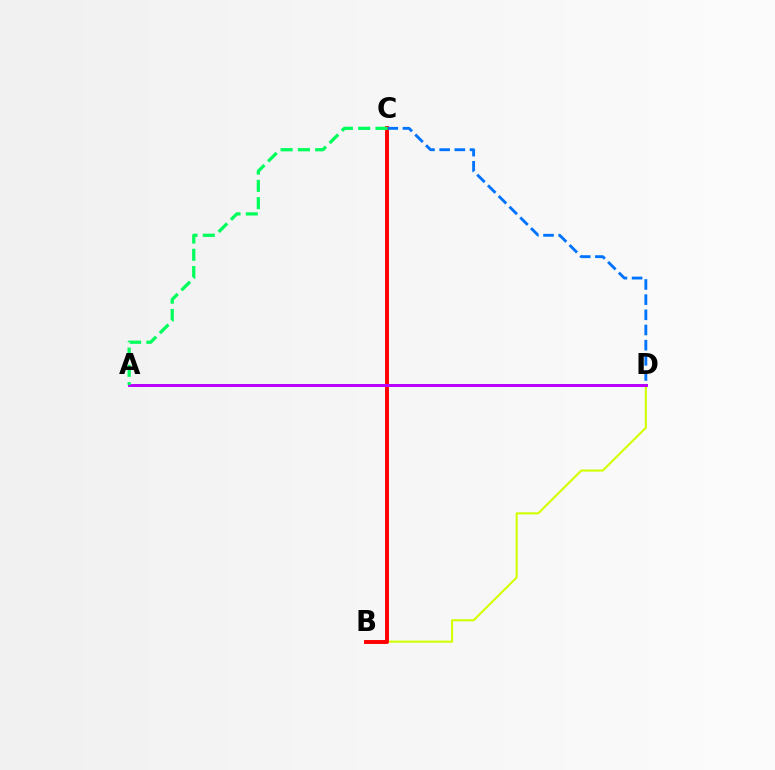{('B', 'D'): [{'color': '#d1ff00', 'line_style': 'solid', 'thickness': 1.5}], ('B', 'C'): [{'color': '#ff0000', 'line_style': 'solid', 'thickness': 2.82}], ('A', 'D'): [{'color': '#b900ff', 'line_style': 'solid', 'thickness': 2.14}], ('C', 'D'): [{'color': '#0074ff', 'line_style': 'dashed', 'thickness': 2.06}], ('A', 'C'): [{'color': '#00ff5c', 'line_style': 'dashed', 'thickness': 2.35}]}